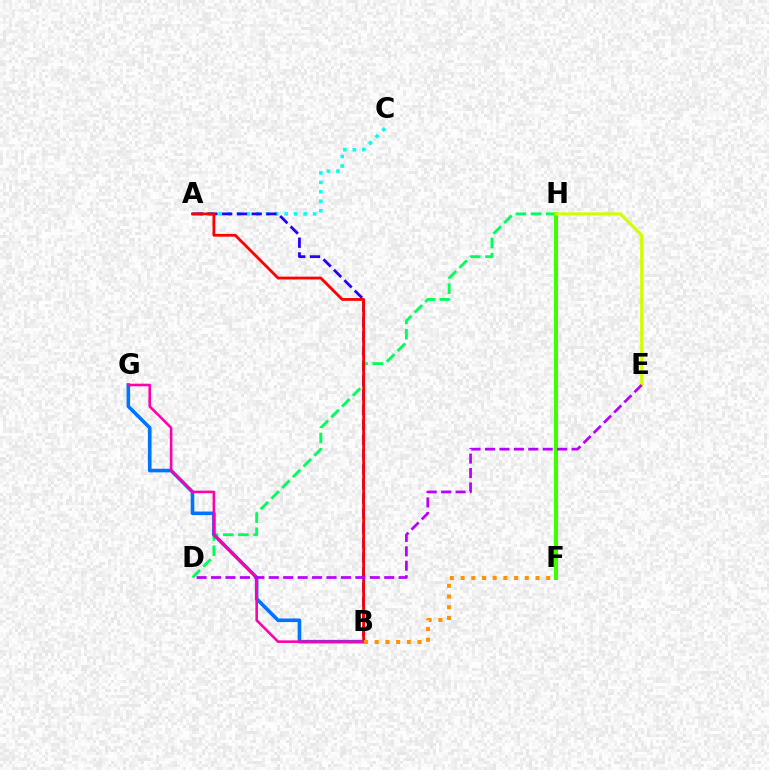{('A', 'C'): [{'color': '#00fff6', 'line_style': 'dotted', 'thickness': 2.57}], ('D', 'H'): [{'color': '#00ff5c', 'line_style': 'dashed', 'thickness': 2.06}], ('F', 'H'): [{'color': '#3dff00', 'line_style': 'solid', 'thickness': 2.89}], ('A', 'B'): [{'color': '#2500ff', 'line_style': 'dashed', 'thickness': 2.0}, {'color': '#ff0000', 'line_style': 'solid', 'thickness': 2.01}], ('B', 'G'): [{'color': '#0074ff', 'line_style': 'solid', 'thickness': 2.59}, {'color': '#ff00ac', 'line_style': 'solid', 'thickness': 1.87}], ('E', 'H'): [{'color': '#d1ff00', 'line_style': 'solid', 'thickness': 2.22}], ('D', 'E'): [{'color': '#b900ff', 'line_style': 'dashed', 'thickness': 1.96}], ('B', 'F'): [{'color': '#ff9400', 'line_style': 'dotted', 'thickness': 2.91}]}